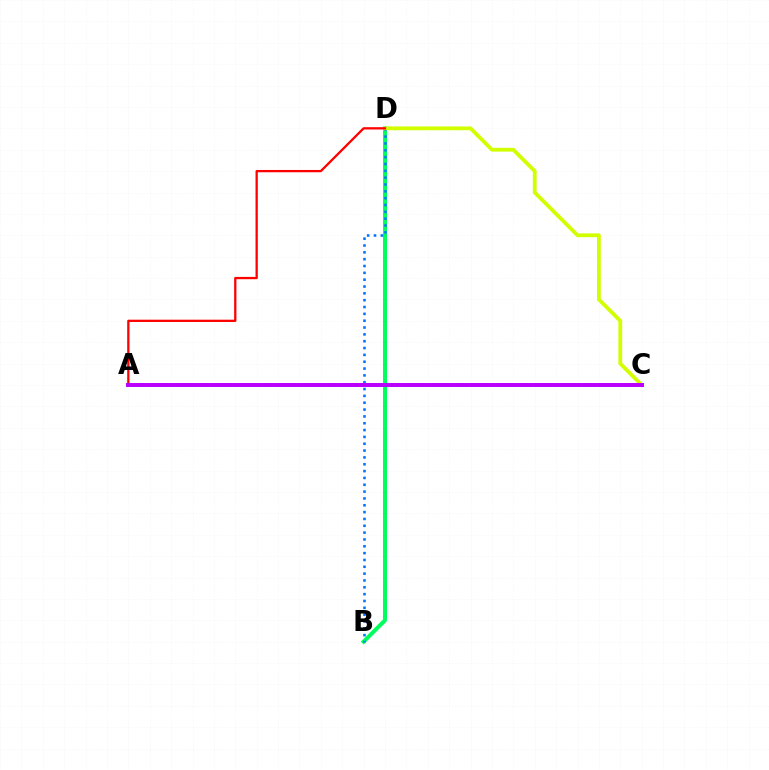{('B', 'D'): [{'color': '#00ff5c', 'line_style': 'solid', 'thickness': 2.88}, {'color': '#0074ff', 'line_style': 'dotted', 'thickness': 1.86}], ('C', 'D'): [{'color': '#d1ff00', 'line_style': 'solid', 'thickness': 2.73}], ('A', 'D'): [{'color': '#ff0000', 'line_style': 'solid', 'thickness': 1.64}], ('A', 'C'): [{'color': '#b900ff', 'line_style': 'solid', 'thickness': 2.86}]}